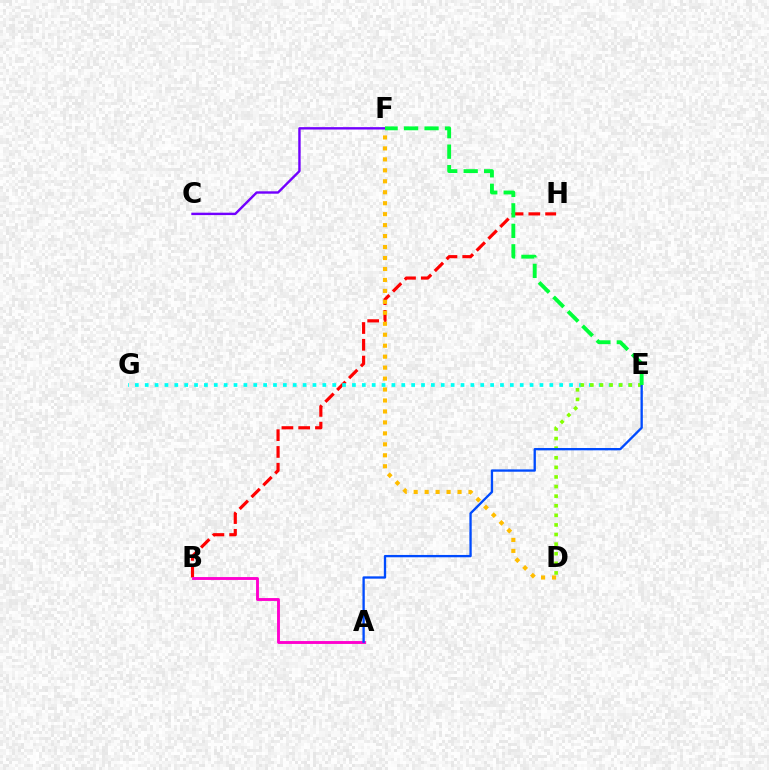{('B', 'H'): [{'color': '#ff0000', 'line_style': 'dashed', 'thickness': 2.28}], ('E', 'G'): [{'color': '#00fff6', 'line_style': 'dotted', 'thickness': 2.68}], ('D', 'F'): [{'color': '#ffbd00', 'line_style': 'dotted', 'thickness': 2.98}], ('A', 'B'): [{'color': '#ff00cf', 'line_style': 'solid', 'thickness': 2.08}], ('D', 'E'): [{'color': '#84ff00', 'line_style': 'dotted', 'thickness': 2.61}], ('A', 'E'): [{'color': '#004bff', 'line_style': 'solid', 'thickness': 1.68}], ('C', 'F'): [{'color': '#7200ff', 'line_style': 'solid', 'thickness': 1.73}], ('E', 'F'): [{'color': '#00ff39', 'line_style': 'dashed', 'thickness': 2.78}]}